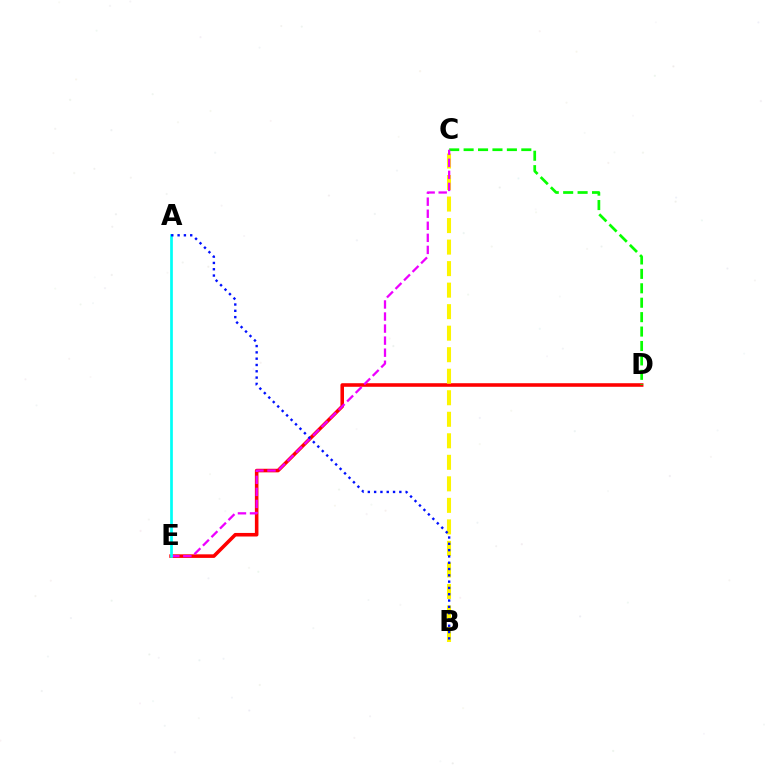{('D', 'E'): [{'color': '#ff0000', 'line_style': 'solid', 'thickness': 2.57}], ('C', 'D'): [{'color': '#08ff00', 'line_style': 'dashed', 'thickness': 1.96}], ('B', 'C'): [{'color': '#fcf500', 'line_style': 'dashed', 'thickness': 2.92}], ('C', 'E'): [{'color': '#ee00ff', 'line_style': 'dashed', 'thickness': 1.64}], ('A', 'E'): [{'color': '#00fff6', 'line_style': 'solid', 'thickness': 1.95}], ('A', 'B'): [{'color': '#0010ff', 'line_style': 'dotted', 'thickness': 1.71}]}